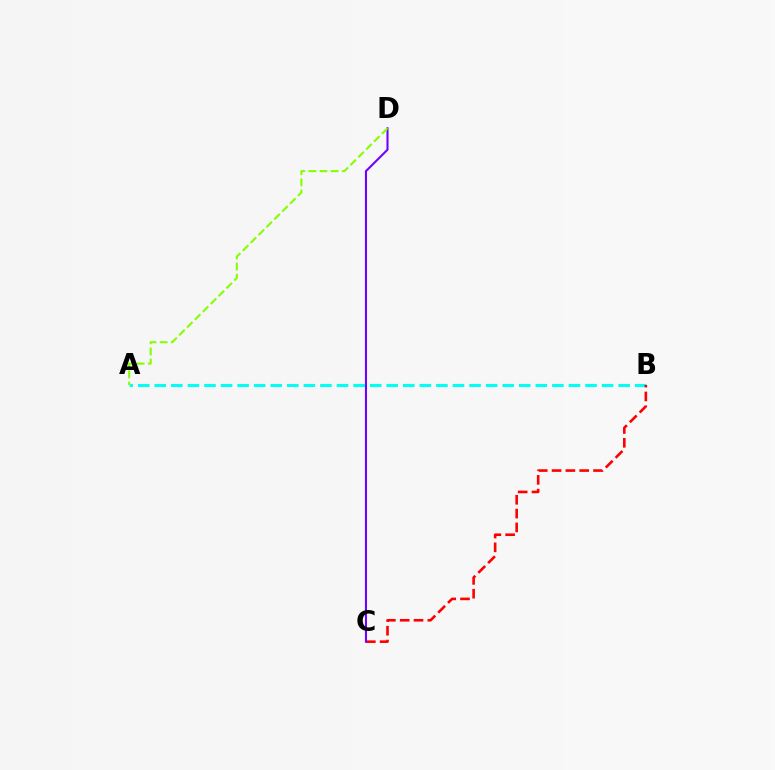{('A', 'B'): [{'color': '#00fff6', 'line_style': 'dashed', 'thickness': 2.25}], ('B', 'C'): [{'color': '#ff0000', 'line_style': 'dashed', 'thickness': 1.88}], ('C', 'D'): [{'color': '#7200ff', 'line_style': 'solid', 'thickness': 1.5}], ('A', 'D'): [{'color': '#84ff00', 'line_style': 'dashed', 'thickness': 1.51}]}